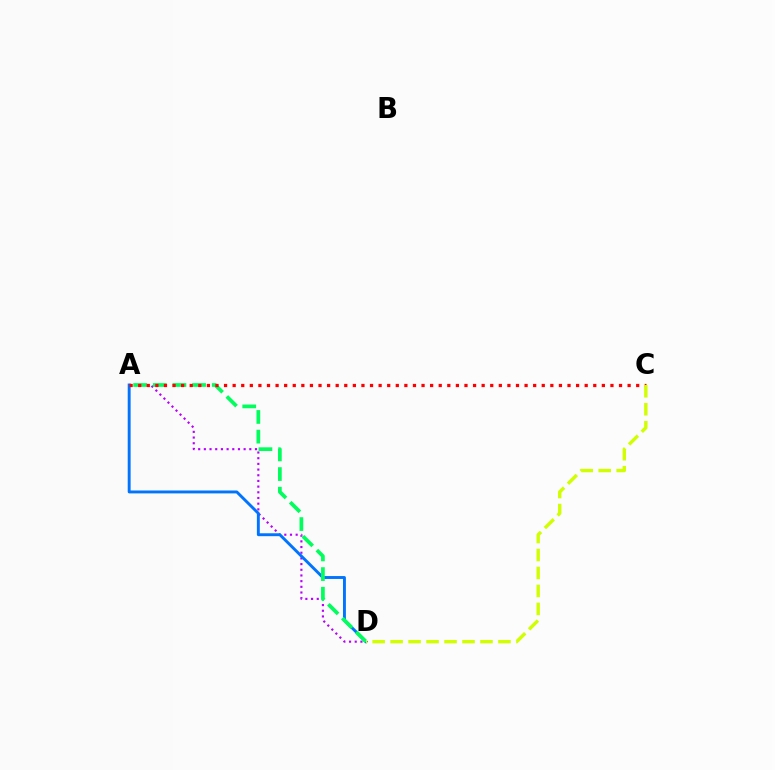{('A', 'D'): [{'color': '#b900ff', 'line_style': 'dotted', 'thickness': 1.54}, {'color': '#0074ff', 'line_style': 'solid', 'thickness': 2.09}, {'color': '#00ff5c', 'line_style': 'dashed', 'thickness': 2.67}], ('A', 'C'): [{'color': '#ff0000', 'line_style': 'dotted', 'thickness': 2.33}], ('C', 'D'): [{'color': '#d1ff00', 'line_style': 'dashed', 'thickness': 2.44}]}